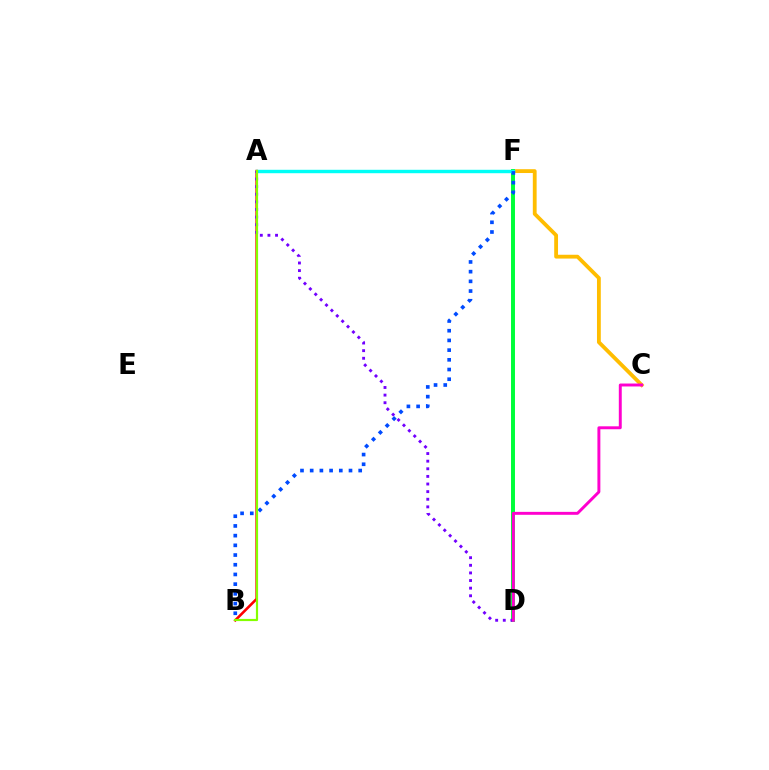{('C', 'F'): [{'color': '#ffbd00', 'line_style': 'solid', 'thickness': 2.75}], ('D', 'F'): [{'color': '#00ff39', 'line_style': 'solid', 'thickness': 2.85}], ('A', 'B'): [{'color': '#ff0000', 'line_style': 'solid', 'thickness': 1.87}, {'color': '#84ff00', 'line_style': 'solid', 'thickness': 1.57}], ('A', 'F'): [{'color': '#00fff6', 'line_style': 'solid', 'thickness': 2.47}], ('B', 'F'): [{'color': '#004bff', 'line_style': 'dotted', 'thickness': 2.64}], ('A', 'D'): [{'color': '#7200ff', 'line_style': 'dotted', 'thickness': 2.07}], ('C', 'D'): [{'color': '#ff00cf', 'line_style': 'solid', 'thickness': 2.12}]}